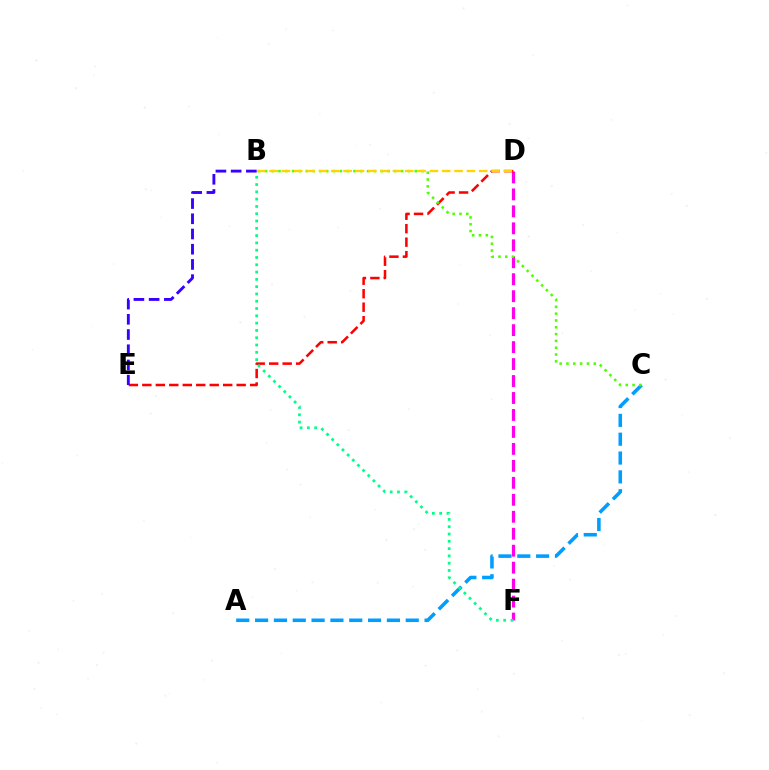{('D', 'F'): [{'color': '#ff00ed', 'line_style': 'dashed', 'thickness': 2.3}], ('A', 'C'): [{'color': '#009eff', 'line_style': 'dashed', 'thickness': 2.56}], ('D', 'E'): [{'color': '#ff0000', 'line_style': 'dashed', 'thickness': 1.83}], ('B', 'F'): [{'color': '#00ff86', 'line_style': 'dotted', 'thickness': 1.98}], ('B', 'C'): [{'color': '#4fff00', 'line_style': 'dotted', 'thickness': 1.85}], ('B', 'D'): [{'color': '#ffd500', 'line_style': 'dashed', 'thickness': 1.67}], ('B', 'E'): [{'color': '#3700ff', 'line_style': 'dashed', 'thickness': 2.07}]}